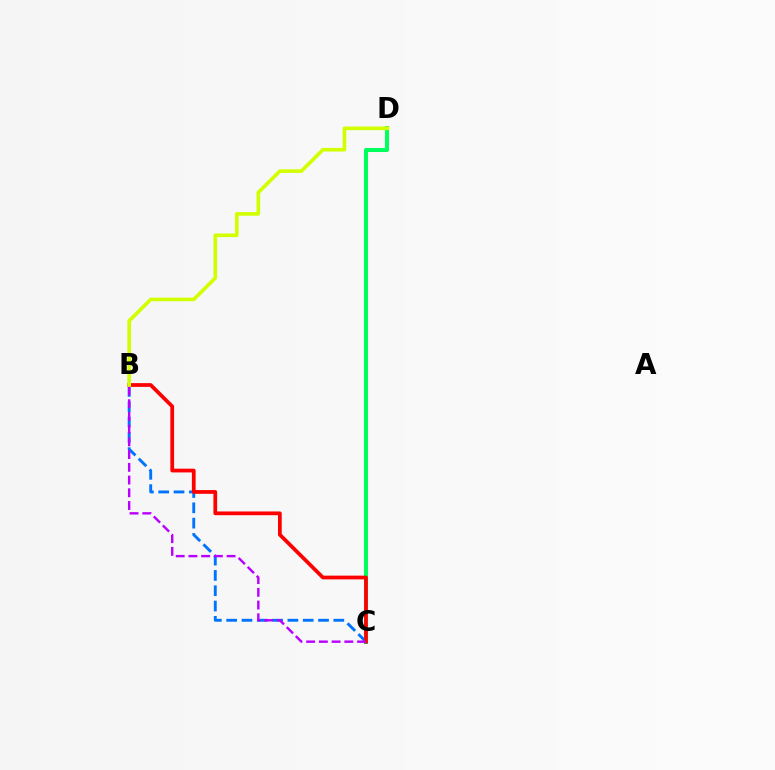{('B', 'C'): [{'color': '#0074ff', 'line_style': 'dashed', 'thickness': 2.08}, {'color': '#ff0000', 'line_style': 'solid', 'thickness': 2.69}, {'color': '#b900ff', 'line_style': 'dashed', 'thickness': 1.73}], ('C', 'D'): [{'color': '#00ff5c', 'line_style': 'solid', 'thickness': 2.9}], ('B', 'D'): [{'color': '#d1ff00', 'line_style': 'solid', 'thickness': 2.62}]}